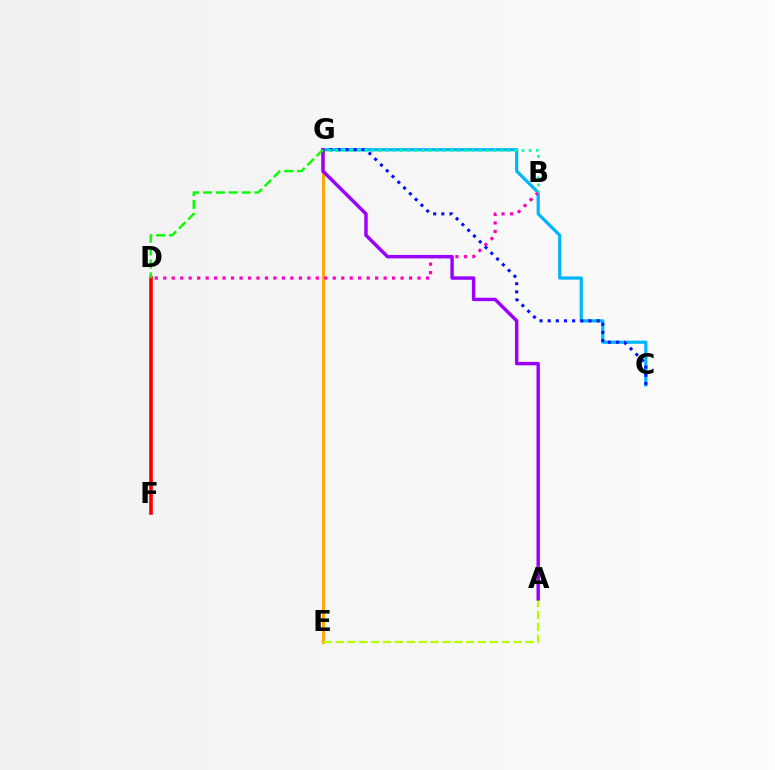{('E', 'G'): [{'color': '#ffa500', 'line_style': 'solid', 'thickness': 2.1}], ('C', 'G'): [{'color': '#00b5ff', 'line_style': 'solid', 'thickness': 2.31}, {'color': '#0010ff', 'line_style': 'dotted', 'thickness': 2.21}], ('B', 'D'): [{'color': '#ff00bd', 'line_style': 'dotted', 'thickness': 2.3}], ('D', 'F'): [{'color': '#ff0000', 'line_style': 'solid', 'thickness': 2.6}], ('A', 'E'): [{'color': '#b3ff00', 'line_style': 'dashed', 'thickness': 1.61}], ('B', 'G'): [{'color': '#00ff9d', 'line_style': 'dotted', 'thickness': 1.94}], ('A', 'G'): [{'color': '#9b00ff', 'line_style': 'solid', 'thickness': 2.48}], ('D', 'G'): [{'color': '#08ff00', 'line_style': 'dashed', 'thickness': 1.75}]}